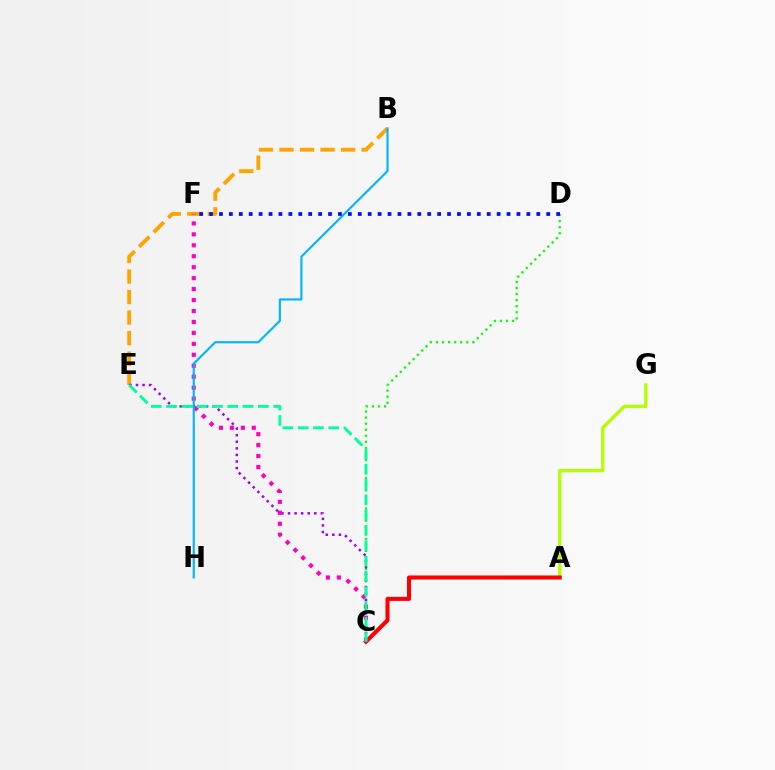{('B', 'E'): [{'color': '#ffa500', 'line_style': 'dashed', 'thickness': 2.79}], ('C', 'D'): [{'color': '#08ff00', 'line_style': 'dotted', 'thickness': 1.65}], ('A', 'G'): [{'color': '#b3ff00', 'line_style': 'solid', 'thickness': 2.41}], ('A', 'C'): [{'color': '#ff0000', 'line_style': 'solid', 'thickness': 2.91}], ('C', 'E'): [{'color': '#9b00ff', 'line_style': 'dotted', 'thickness': 1.79}, {'color': '#00ff9d', 'line_style': 'dashed', 'thickness': 2.08}], ('C', 'F'): [{'color': '#ff00bd', 'line_style': 'dotted', 'thickness': 2.97}], ('B', 'H'): [{'color': '#00b5ff', 'line_style': 'solid', 'thickness': 1.54}], ('D', 'F'): [{'color': '#0010ff', 'line_style': 'dotted', 'thickness': 2.69}]}